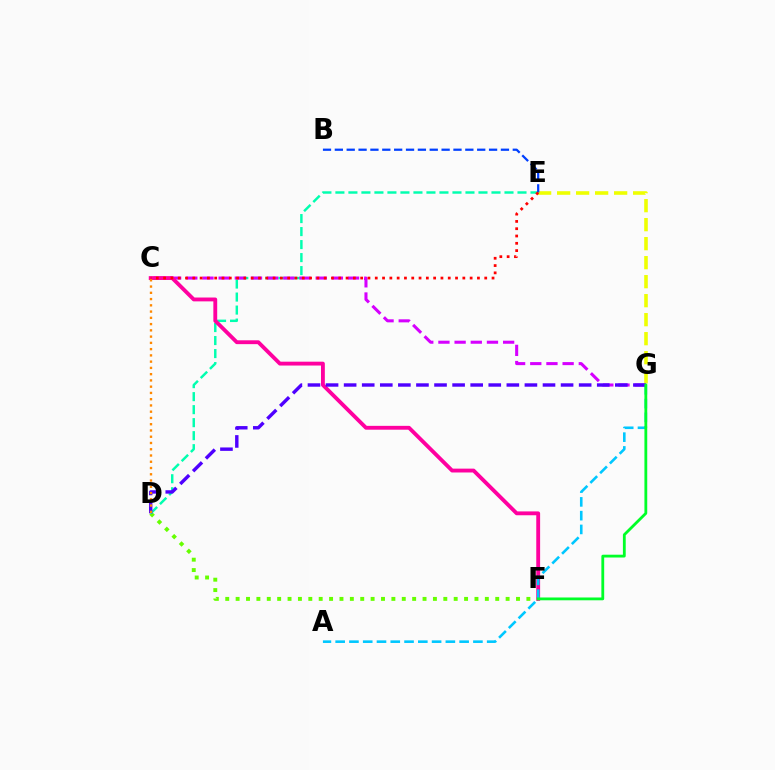{('D', 'F'): [{'color': '#66ff00', 'line_style': 'dotted', 'thickness': 2.82}], ('D', 'E'): [{'color': '#00ffaf', 'line_style': 'dashed', 'thickness': 1.77}], ('E', 'G'): [{'color': '#eeff00', 'line_style': 'dashed', 'thickness': 2.58}], ('C', 'G'): [{'color': '#d600ff', 'line_style': 'dashed', 'thickness': 2.2}], ('C', 'F'): [{'color': '#ff00a0', 'line_style': 'solid', 'thickness': 2.77}], ('B', 'E'): [{'color': '#003fff', 'line_style': 'dashed', 'thickness': 1.61}], ('A', 'G'): [{'color': '#00c7ff', 'line_style': 'dashed', 'thickness': 1.87}], ('D', 'G'): [{'color': '#4f00ff', 'line_style': 'dashed', 'thickness': 2.46}], ('F', 'G'): [{'color': '#00ff27', 'line_style': 'solid', 'thickness': 2.02}], ('C', 'E'): [{'color': '#ff0000', 'line_style': 'dotted', 'thickness': 1.98}], ('C', 'D'): [{'color': '#ff8800', 'line_style': 'dotted', 'thickness': 1.7}]}